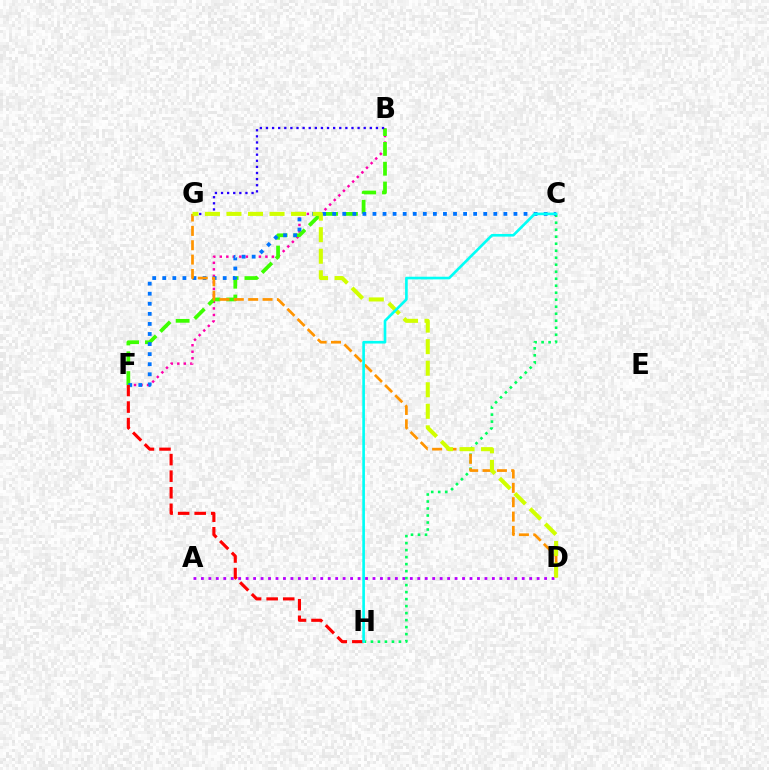{('B', 'F'): [{'color': '#ff00ac', 'line_style': 'dotted', 'thickness': 1.77}, {'color': '#3dff00', 'line_style': 'dashed', 'thickness': 2.69}], ('A', 'D'): [{'color': '#b900ff', 'line_style': 'dotted', 'thickness': 2.03}], ('C', 'H'): [{'color': '#00ff5c', 'line_style': 'dotted', 'thickness': 1.9}, {'color': '#00fff6', 'line_style': 'solid', 'thickness': 1.91}], ('C', 'F'): [{'color': '#0074ff', 'line_style': 'dotted', 'thickness': 2.74}], ('F', 'H'): [{'color': '#ff0000', 'line_style': 'dashed', 'thickness': 2.25}], ('D', 'G'): [{'color': '#ff9400', 'line_style': 'dashed', 'thickness': 1.95}, {'color': '#d1ff00', 'line_style': 'dashed', 'thickness': 2.93}], ('B', 'G'): [{'color': '#2500ff', 'line_style': 'dotted', 'thickness': 1.66}]}